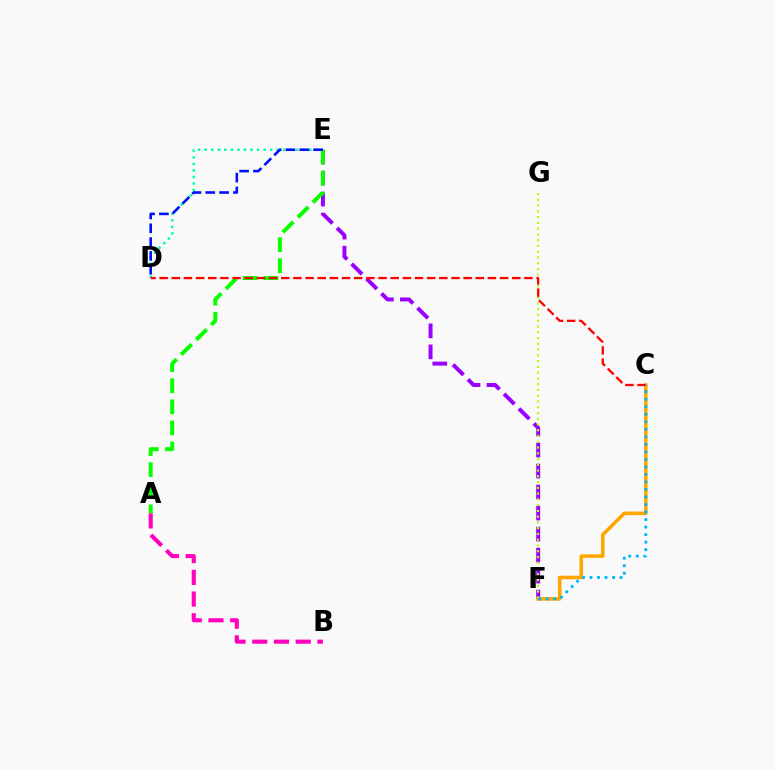{('E', 'F'): [{'color': '#9b00ff', 'line_style': 'dashed', 'thickness': 2.85}], ('D', 'E'): [{'color': '#00ff9d', 'line_style': 'dotted', 'thickness': 1.78}, {'color': '#0010ff', 'line_style': 'dashed', 'thickness': 1.88}], ('C', 'F'): [{'color': '#ffa500', 'line_style': 'solid', 'thickness': 2.56}, {'color': '#00b5ff', 'line_style': 'dotted', 'thickness': 2.04}], ('A', 'E'): [{'color': '#08ff00', 'line_style': 'dashed', 'thickness': 2.87}], ('F', 'G'): [{'color': '#b3ff00', 'line_style': 'dotted', 'thickness': 1.57}], ('C', 'D'): [{'color': '#ff0000', 'line_style': 'dashed', 'thickness': 1.65}], ('A', 'B'): [{'color': '#ff00bd', 'line_style': 'dashed', 'thickness': 2.95}]}